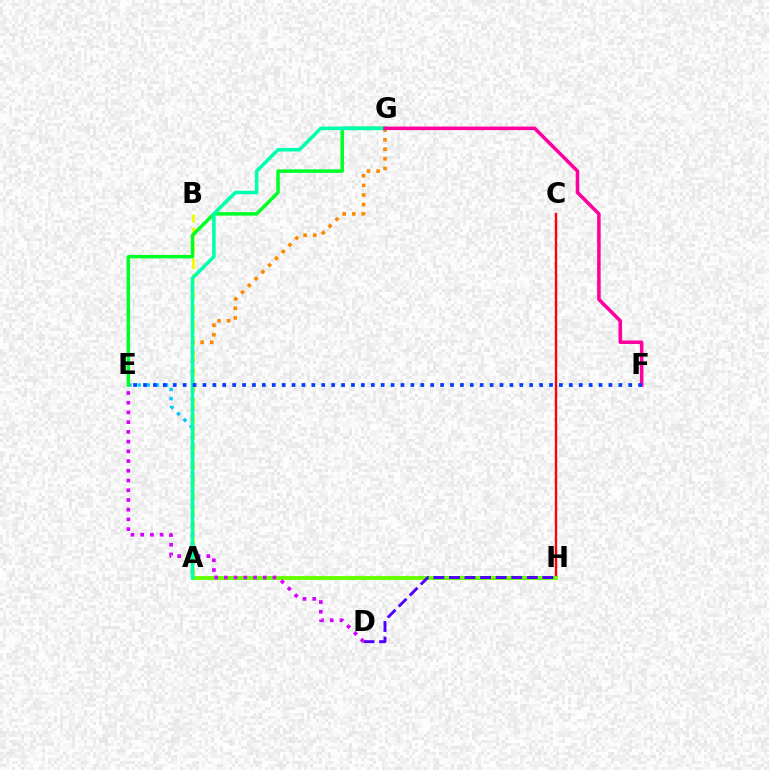{('C', 'H'): [{'color': '#ff0000', 'line_style': 'solid', 'thickness': 1.69}], ('A', 'B'): [{'color': '#eeff00', 'line_style': 'dashed', 'thickness': 2.1}], ('A', 'G'): [{'color': '#ff8800', 'line_style': 'dotted', 'thickness': 2.6}, {'color': '#00ffaf', 'line_style': 'solid', 'thickness': 2.55}], ('A', 'E'): [{'color': '#00c7ff', 'line_style': 'dotted', 'thickness': 2.48}], ('A', 'H'): [{'color': '#66ff00', 'line_style': 'solid', 'thickness': 2.81}], ('D', 'H'): [{'color': '#4f00ff', 'line_style': 'dashed', 'thickness': 2.11}], ('E', 'G'): [{'color': '#00ff27', 'line_style': 'solid', 'thickness': 2.52}], ('F', 'G'): [{'color': '#ff00a0', 'line_style': 'solid', 'thickness': 2.56}], ('D', 'E'): [{'color': '#d600ff', 'line_style': 'dotted', 'thickness': 2.64}], ('E', 'F'): [{'color': '#003fff', 'line_style': 'dotted', 'thickness': 2.69}]}